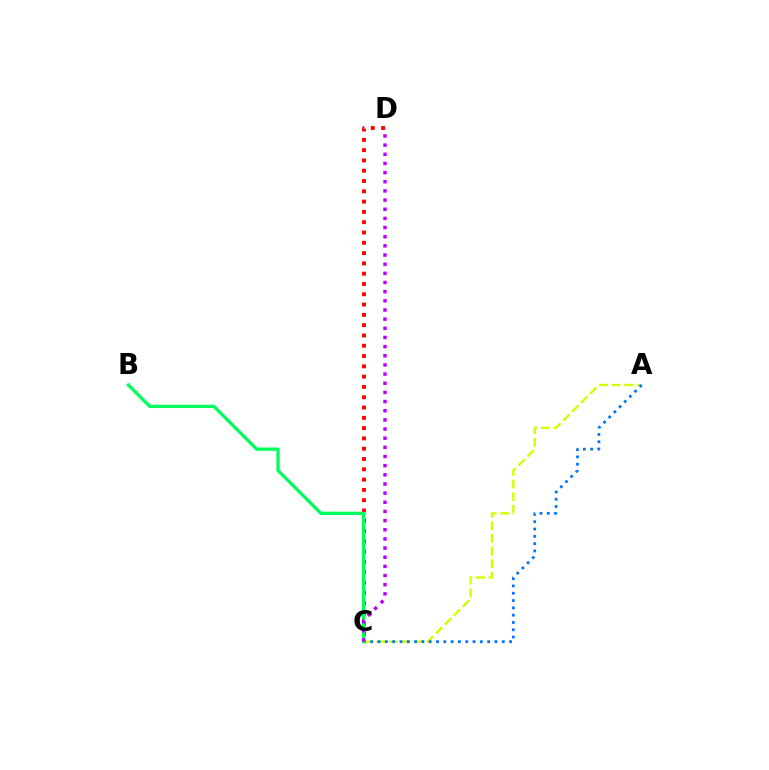{('A', 'C'): [{'color': '#d1ff00', 'line_style': 'dashed', 'thickness': 1.72}, {'color': '#0074ff', 'line_style': 'dotted', 'thickness': 1.99}], ('C', 'D'): [{'color': '#ff0000', 'line_style': 'dotted', 'thickness': 2.8}, {'color': '#b900ff', 'line_style': 'dotted', 'thickness': 2.49}], ('B', 'C'): [{'color': '#00ff5c', 'line_style': 'solid', 'thickness': 2.38}]}